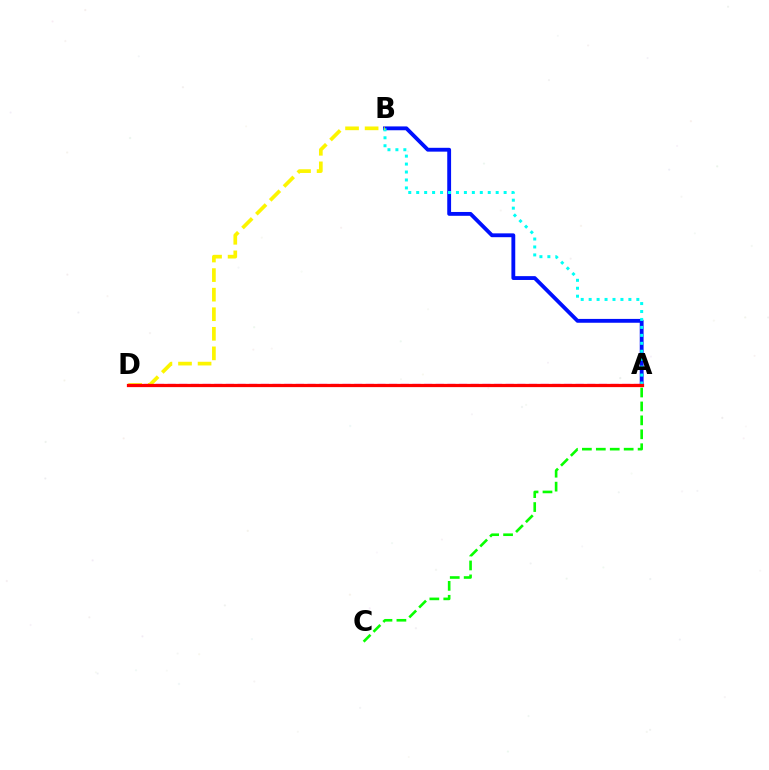{('A', 'D'): [{'color': '#ee00ff', 'line_style': 'dashed', 'thickness': 1.58}, {'color': '#ff0000', 'line_style': 'solid', 'thickness': 2.34}], ('A', 'C'): [{'color': '#08ff00', 'line_style': 'dashed', 'thickness': 1.89}], ('A', 'B'): [{'color': '#0010ff', 'line_style': 'solid', 'thickness': 2.76}, {'color': '#00fff6', 'line_style': 'dotted', 'thickness': 2.16}], ('B', 'D'): [{'color': '#fcf500', 'line_style': 'dashed', 'thickness': 2.66}]}